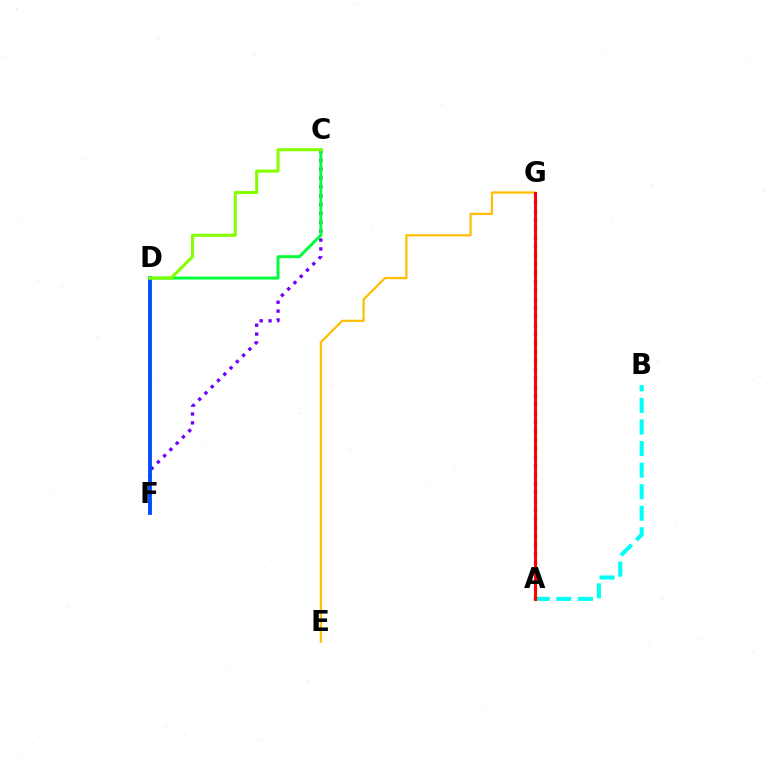{('C', 'F'): [{'color': '#7200ff', 'line_style': 'dotted', 'thickness': 2.41}], ('E', 'G'): [{'color': '#ffbd00', 'line_style': 'solid', 'thickness': 1.59}], ('D', 'F'): [{'color': '#004bff', 'line_style': 'solid', 'thickness': 2.75}], ('C', 'D'): [{'color': '#00ff39', 'line_style': 'solid', 'thickness': 2.12}, {'color': '#84ff00', 'line_style': 'solid', 'thickness': 2.19}], ('A', 'B'): [{'color': '#00fff6', 'line_style': 'dashed', 'thickness': 2.93}], ('A', 'G'): [{'color': '#ff00cf', 'line_style': 'dotted', 'thickness': 2.39}, {'color': '#ff0000', 'line_style': 'solid', 'thickness': 2.18}]}